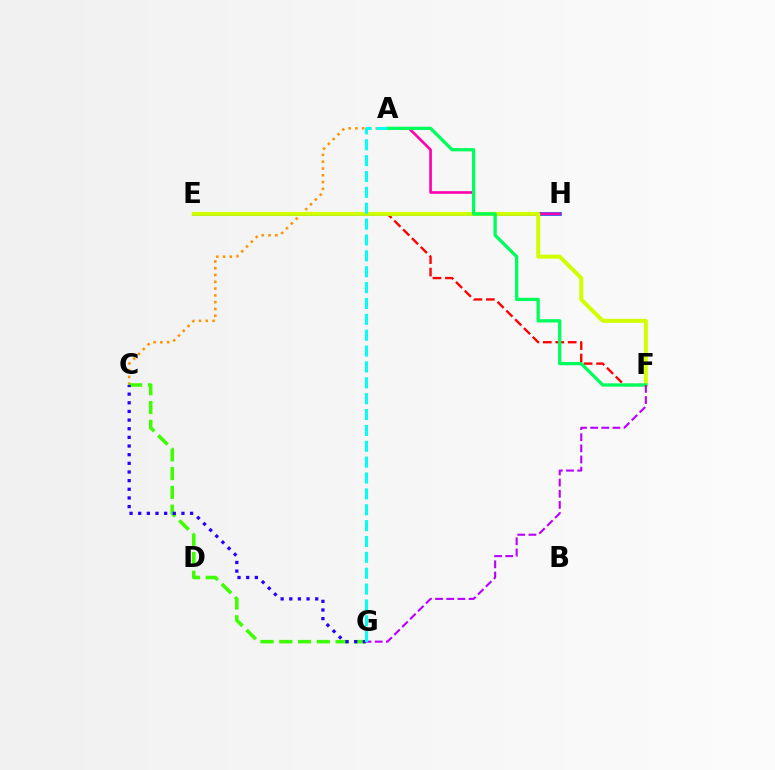{('E', 'F'): [{'color': '#ff0000', 'line_style': 'dashed', 'thickness': 1.69}, {'color': '#d1ff00', 'line_style': 'solid', 'thickness': 2.86}], ('A', 'C'): [{'color': '#ff9400', 'line_style': 'dotted', 'thickness': 1.84}], ('E', 'H'): [{'color': '#0074ff', 'line_style': 'solid', 'thickness': 2.72}], ('A', 'H'): [{'color': '#ff00ac', 'line_style': 'solid', 'thickness': 1.91}], ('C', 'G'): [{'color': '#3dff00', 'line_style': 'dashed', 'thickness': 2.55}, {'color': '#2500ff', 'line_style': 'dotted', 'thickness': 2.35}], ('A', 'F'): [{'color': '#00ff5c', 'line_style': 'solid', 'thickness': 2.38}], ('F', 'G'): [{'color': '#b900ff', 'line_style': 'dashed', 'thickness': 1.51}], ('A', 'G'): [{'color': '#00fff6', 'line_style': 'dashed', 'thickness': 2.16}]}